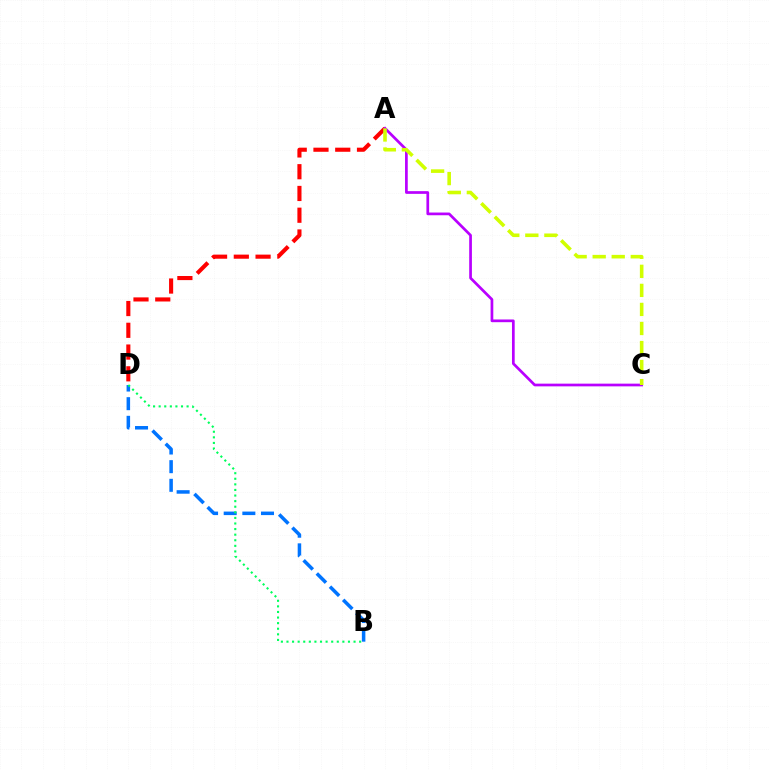{('A', 'D'): [{'color': '#ff0000', 'line_style': 'dashed', 'thickness': 2.96}], ('A', 'C'): [{'color': '#b900ff', 'line_style': 'solid', 'thickness': 1.95}, {'color': '#d1ff00', 'line_style': 'dashed', 'thickness': 2.59}], ('B', 'D'): [{'color': '#0074ff', 'line_style': 'dashed', 'thickness': 2.53}, {'color': '#00ff5c', 'line_style': 'dotted', 'thickness': 1.52}]}